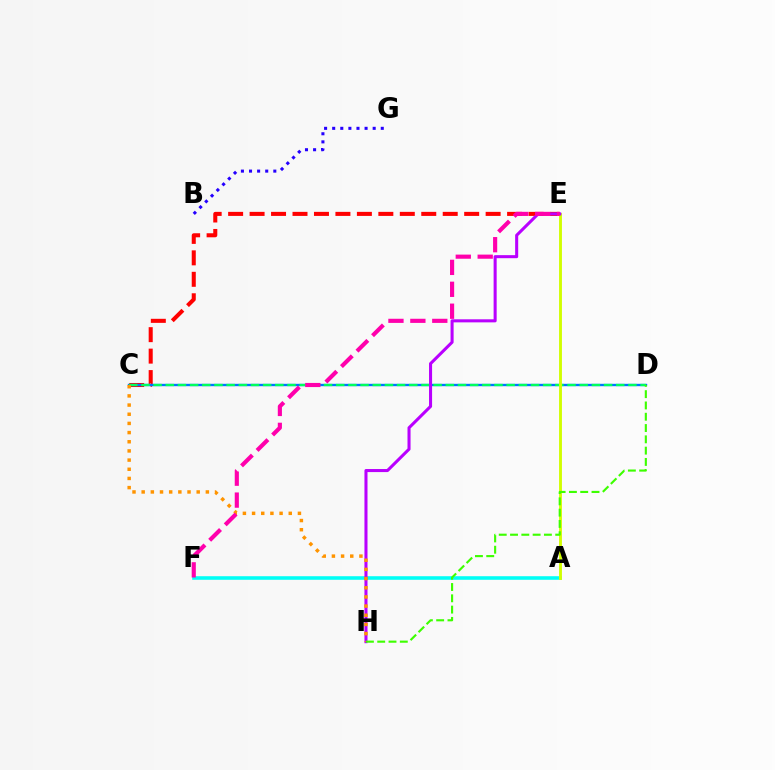{('C', 'E'): [{'color': '#ff0000', 'line_style': 'dashed', 'thickness': 2.92}], ('C', 'D'): [{'color': '#0074ff', 'line_style': 'solid', 'thickness': 1.7}, {'color': '#00ff5c', 'line_style': 'dashed', 'thickness': 1.65}], ('A', 'F'): [{'color': '#00fff6', 'line_style': 'solid', 'thickness': 2.57}], ('B', 'G'): [{'color': '#2500ff', 'line_style': 'dotted', 'thickness': 2.2}], ('A', 'E'): [{'color': '#d1ff00', 'line_style': 'solid', 'thickness': 2.06}], ('E', 'H'): [{'color': '#b900ff', 'line_style': 'solid', 'thickness': 2.2}], ('C', 'H'): [{'color': '#ff9400', 'line_style': 'dotted', 'thickness': 2.49}], ('D', 'H'): [{'color': '#3dff00', 'line_style': 'dashed', 'thickness': 1.53}], ('E', 'F'): [{'color': '#ff00ac', 'line_style': 'dashed', 'thickness': 2.98}]}